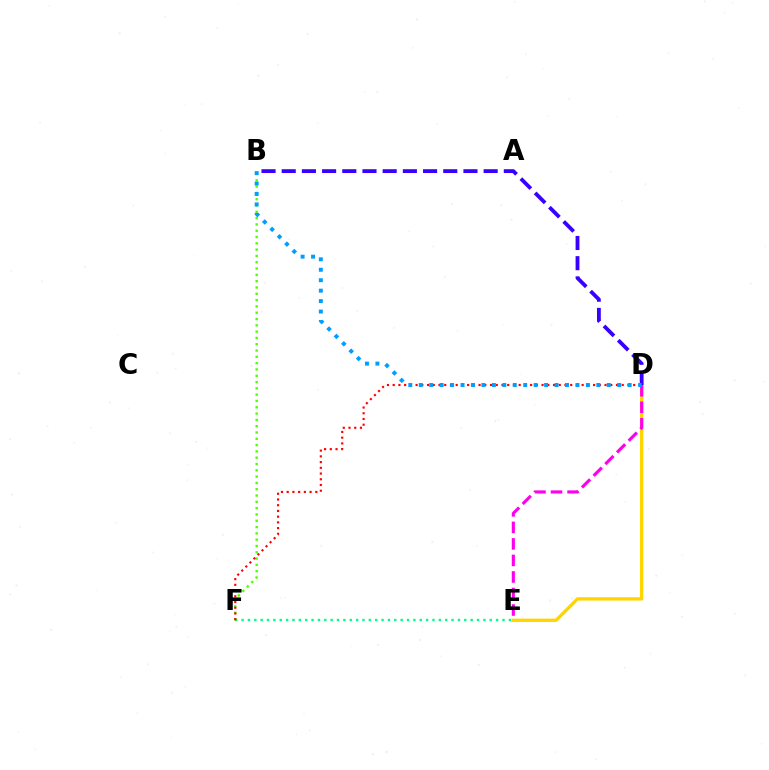{('E', 'F'): [{'color': '#00ff86', 'line_style': 'dotted', 'thickness': 1.73}], ('B', 'F'): [{'color': '#4fff00', 'line_style': 'dotted', 'thickness': 1.71}], ('D', 'E'): [{'color': '#ffd500', 'line_style': 'solid', 'thickness': 2.4}, {'color': '#ff00ed', 'line_style': 'dashed', 'thickness': 2.24}], ('D', 'F'): [{'color': '#ff0000', 'line_style': 'dotted', 'thickness': 1.56}], ('B', 'D'): [{'color': '#3700ff', 'line_style': 'dashed', 'thickness': 2.74}, {'color': '#009eff', 'line_style': 'dotted', 'thickness': 2.84}]}